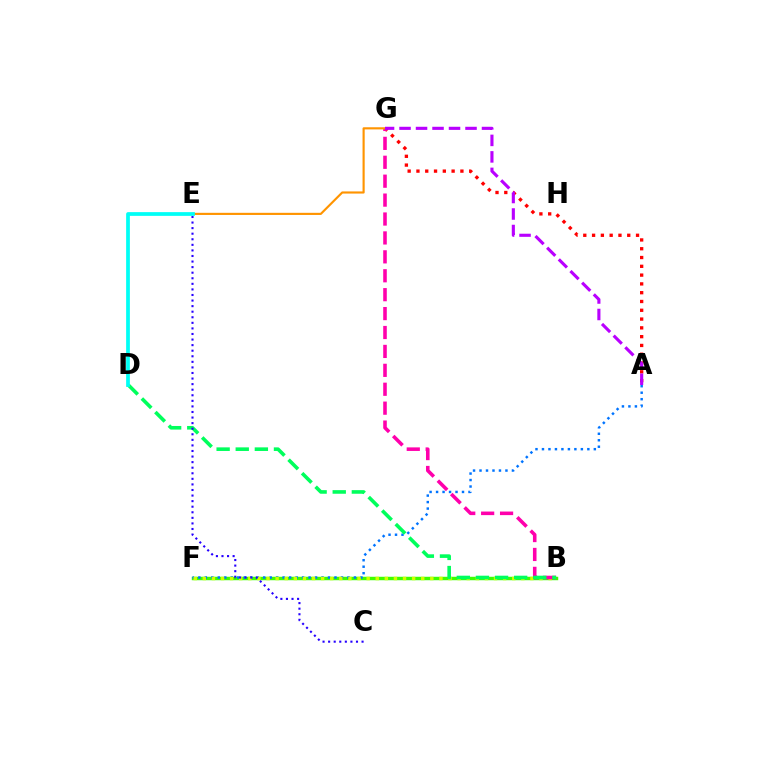{('B', 'F'): [{'color': '#3dff00', 'line_style': 'solid', 'thickness': 2.48}, {'color': '#d1ff00', 'line_style': 'dotted', 'thickness': 2.47}], ('A', 'F'): [{'color': '#0074ff', 'line_style': 'dotted', 'thickness': 1.76}], ('A', 'G'): [{'color': '#ff0000', 'line_style': 'dotted', 'thickness': 2.39}, {'color': '#b900ff', 'line_style': 'dashed', 'thickness': 2.24}], ('B', 'G'): [{'color': '#ff00ac', 'line_style': 'dashed', 'thickness': 2.57}], ('E', 'G'): [{'color': '#ff9400', 'line_style': 'solid', 'thickness': 1.54}], ('B', 'D'): [{'color': '#00ff5c', 'line_style': 'dashed', 'thickness': 2.6}], ('C', 'E'): [{'color': '#2500ff', 'line_style': 'dotted', 'thickness': 1.51}], ('D', 'E'): [{'color': '#00fff6', 'line_style': 'solid', 'thickness': 2.69}]}